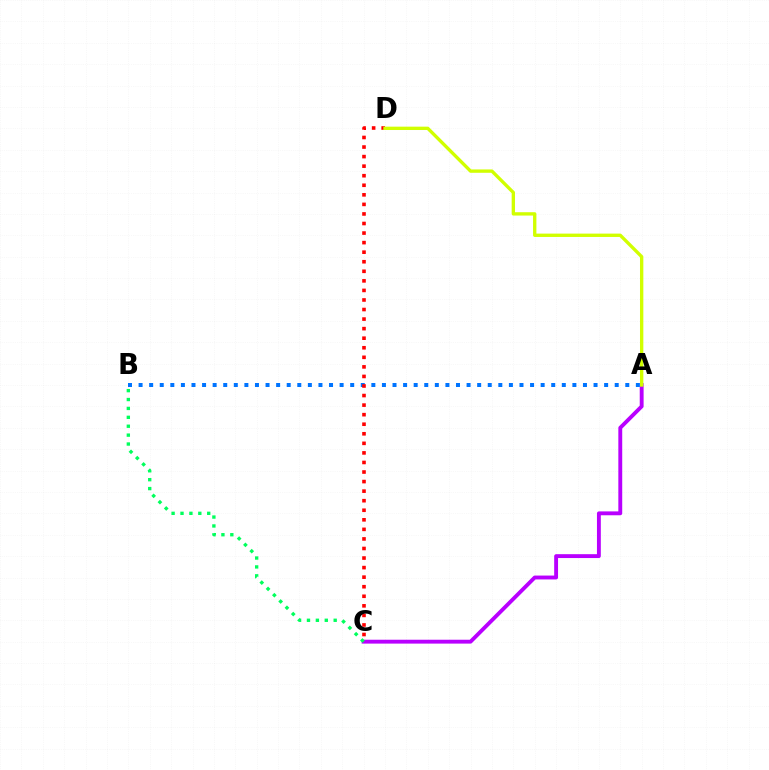{('A', 'C'): [{'color': '#b900ff', 'line_style': 'solid', 'thickness': 2.79}], ('B', 'C'): [{'color': '#00ff5c', 'line_style': 'dotted', 'thickness': 2.42}], ('A', 'B'): [{'color': '#0074ff', 'line_style': 'dotted', 'thickness': 2.87}], ('C', 'D'): [{'color': '#ff0000', 'line_style': 'dotted', 'thickness': 2.6}], ('A', 'D'): [{'color': '#d1ff00', 'line_style': 'solid', 'thickness': 2.41}]}